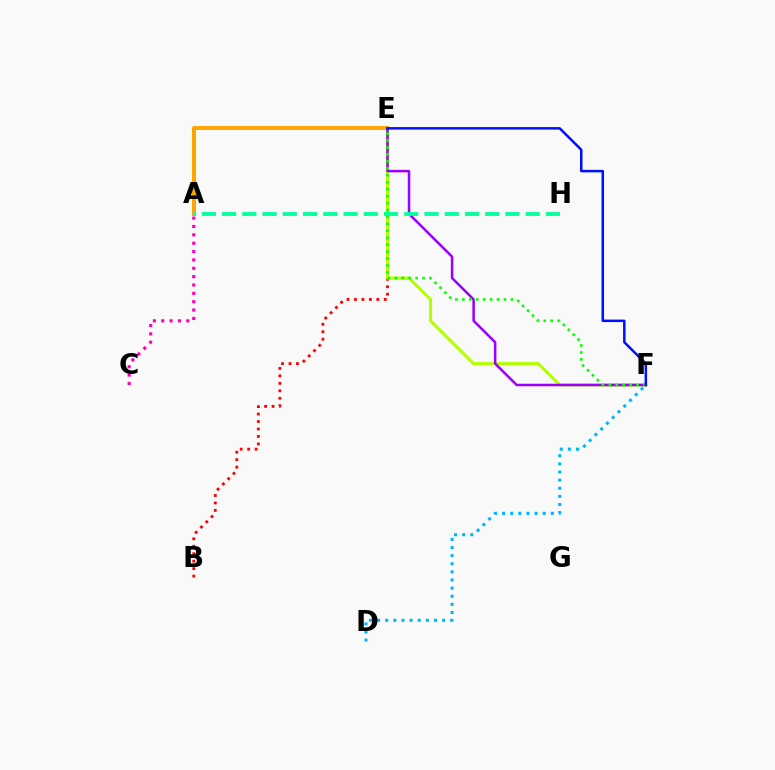{('A', 'C'): [{'color': '#ff00bd', 'line_style': 'dotted', 'thickness': 2.27}], ('A', 'E'): [{'color': '#ffa500', 'line_style': 'solid', 'thickness': 2.87}], ('B', 'E'): [{'color': '#ff0000', 'line_style': 'dotted', 'thickness': 2.03}], ('D', 'F'): [{'color': '#00b5ff', 'line_style': 'dotted', 'thickness': 2.21}], ('E', 'F'): [{'color': '#b3ff00', 'line_style': 'solid', 'thickness': 2.2}, {'color': '#9b00ff', 'line_style': 'solid', 'thickness': 1.81}, {'color': '#08ff00', 'line_style': 'dotted', 'thickness': 1.89}, {'color': '#0010ff', 'line_style': 'solid', 'thickness': 1.81}], ('A', 'H'): [{'color': '#00ff9d', 'line_style': 'dashed', 'thickness': 2.75}]}